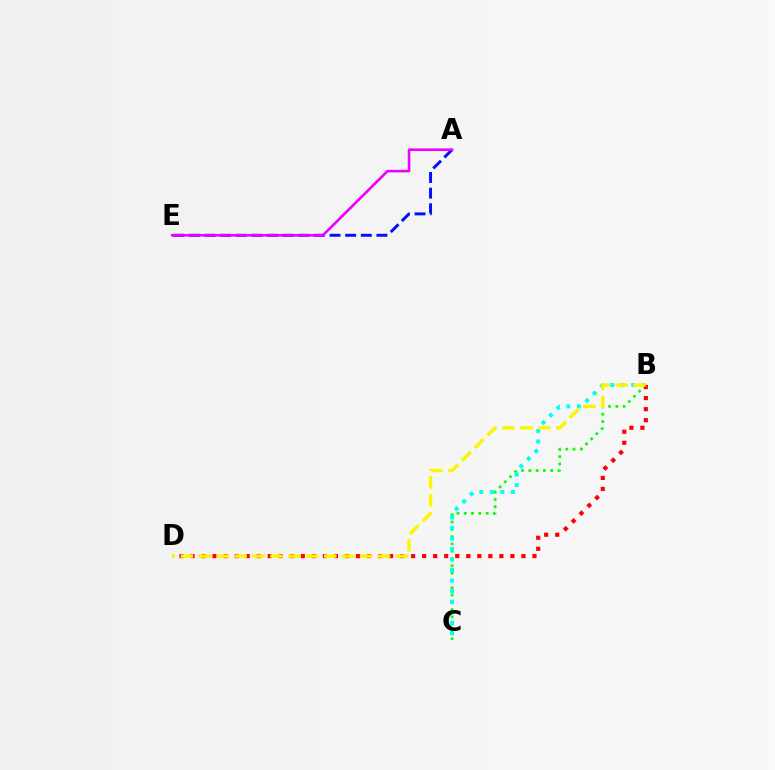{('B', 'C'): [{'color': '#08ff00', 'line_style': 'dotted', 'thickness': 1.98}, {'color': '#00fff6', 'line_style': 'dotted', 'thickness': 2.86}], ('A', 'E'): [{'color': '#0010ff', 'line_style': 'dashed', 'thickness': 2.12}, {'color': '#ee00ff', 'line_style': 'solid', 'thickness': 1.88}], ('B', 'D'): [{'color': '#ff0000', 'line_style': 'dotted', 'thickness': 3.0}, {'color': '#fcf500', 'line_style': 'dashed', 'thickness': 2.43}]}